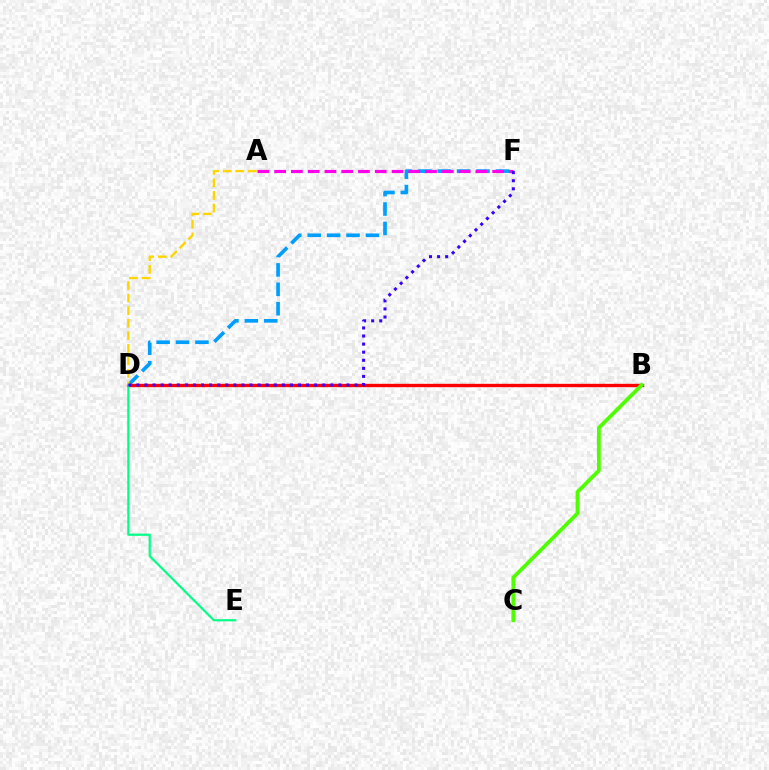{('D', 'F'): [{'color': '#009eff', 'line_style': 'dashed', 'thickness': 2.64}, {'color': '#3700ff', 'line_style': 'dotted', 'thickness': 2.2}], ('A', 'F'): [{'color': '#ff00ed', 'line_style': 'dashed', 'thickness': 2.28}], ('B', 'D'): [{'color': '#ff0000', 'line_style': 'solid', 'thickness': 2.42}], ('A', 'D'): [{'color': '#ffd500', 'line_style': 'dashed', 'thickness': 1.7}], ('B', 'C'): [{'color': '#4fff00', 'line_style': 'solid', 'thickness': 2.7}], ('D', 'E'): [{'color': '#00ff86', 'line_style': 'solid', 'thickness': 1.57}]}